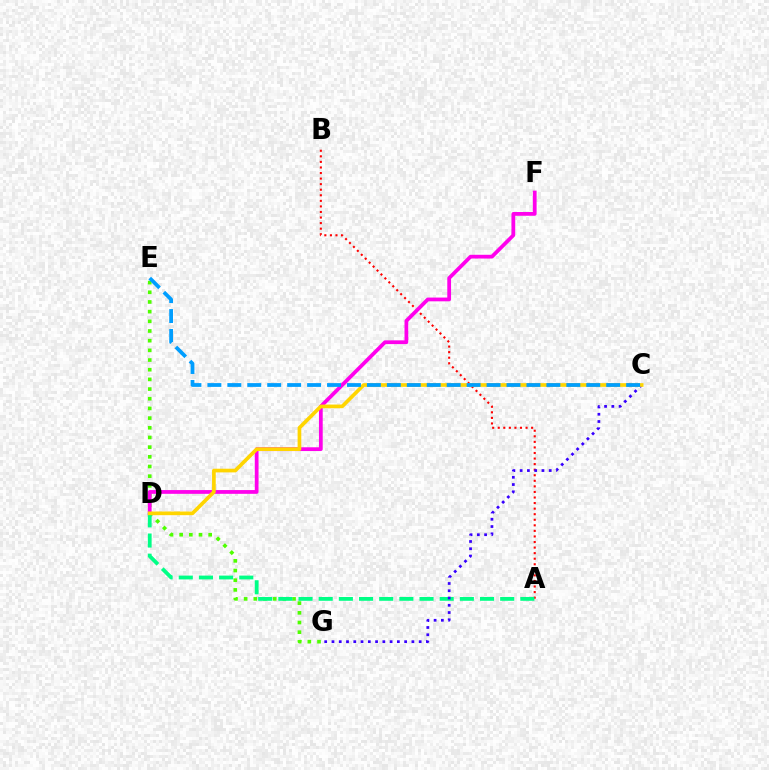{('E', 'G'): [{'color': '#4fff00', 'line_style': 'dotted', 'thickness': 2.63}], ('A', 'B'): [{'color': '#ff0000', 'line_style': 'dotted', 'thickness': 1.51}], ('D', 'F'): [{'color': '#ff00ed', 'line_style': 'solid', 'thickness': 2.7}], ('A', 'D'): [{'color': '#00ff86', 'line_style': 'dashed', 'thickness': 2.74}], ('C', 'G'): [{'color': '#3700ff', 'line_style': 'dotted', 'thickness': 1.97}], ('C', 'D'): [{'color': '#ffd500', 'line_style': 'solid', 'thickness': 2.65}], ('C', 'E'): [{'color': '#009eff', 'line_style': 'dashed', 'thickness': 2.71}]}